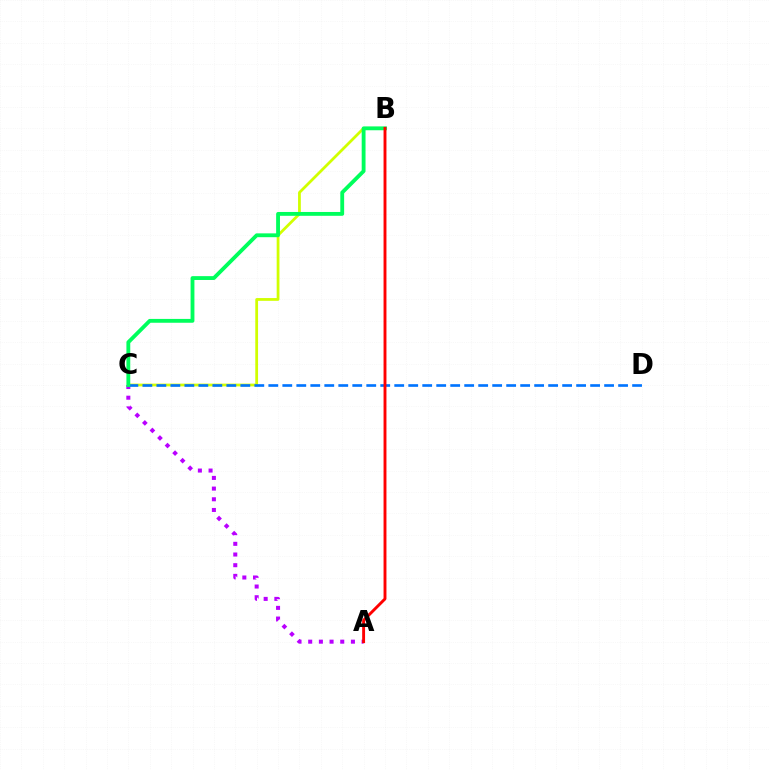{('B', 'C'): [{'color': '#d1ff00', 'line_style': 'solid', 'thickness': 1.99}, {'color': '#00ff5c', 'line_style': 'solid', 'thickness': 2.76}], ('A', 'C'): [{'color': '#b900ff', 'line_style': 'dotted', 'thickness': 2.9}], ('C', 'D'): [{'color': '#0074ff', 'line_style': 'dashed', 'thickness': 1.9}], ('A', 'B'): [{'color': '#ff0000', 'line_style': 'solid', 'thickness': 2.09}]}